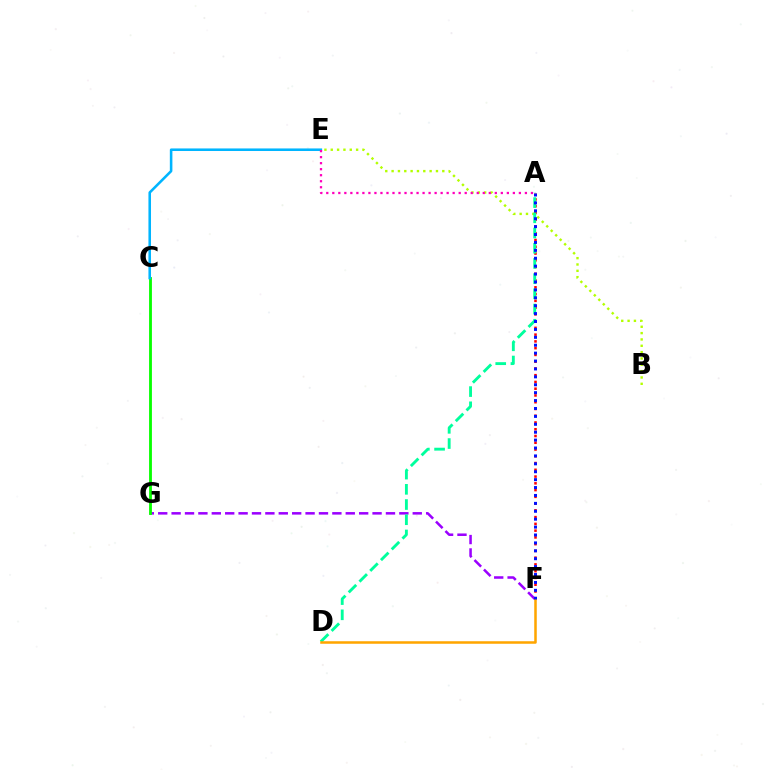{('B', 'E'): [{'color': '#b3ff00', 'line_style': 'dotted', 'thickness': 1.72}], ('F', 'G'): [{'color': '#9b00ff', 'line_style': 'dashed', 'thickness': 1.82}], ('C', 'G'): [{'color': '#08ff00', 'line_style': 'solid', 'thickness': 2.04}], ('A', 'F'): [{'color': '#ff0000', 'line_style': 'dotted', 'thickness': 1.84}, {'color': '#0010ff', 'line_style': 'dotted', 'thickness': 2.15}], ('A', 'D'): [{'color': '#00ff9d', 'line_style': 'dashed', 'thickness': 2.07}], ('D', 'F'): [{'color': '#ffa500', 'line_style': 'solid', 'thickness': 1.82}], ('C', 'E'): [{'color': '#00b5ff', 'line_style': 'solid', 'thickness': 1.85}], ('A', 'E'): [{'color': '#ff00bd', 'line_style': 'dotted', 'thickness': 1.64}]}